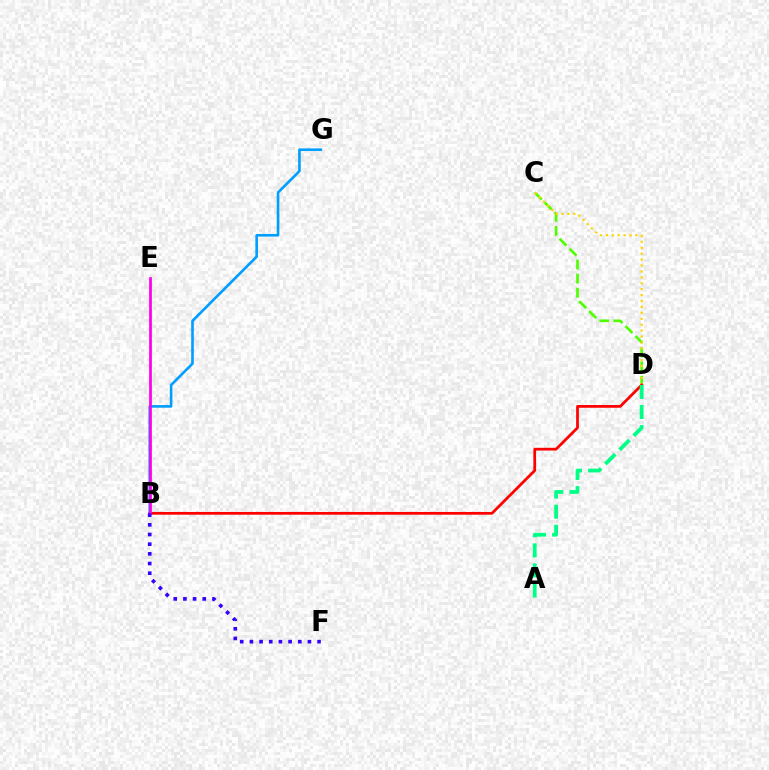{('C', 'D'): [{'color': '#4fff00', 'line_style': 'dashed', 'thickness': 1.92}, {'color': '#ffd500', 'line_style': 'dotted', 'thickness': 1.61}], ('B', 'D'): [{'color': '#ff0000', 'line_style': 'solid', 'thickness': 1.97}], ('B', 'G'): [{'color': '#009eff', 'line_style': 'solid', 'thickness': 1.89}], ('A', 'D'): [{'color': '#00ff86', 'line_style': 'dashed', 'thickness': 2.72}], ('B', 'E'): [{'color': '#ff00ed', 'line_style': 'solid', 'thickness': 1.97}], ('B', 'F'): [{'color': '#3700ff', 'line_style': 'dotted', 'thickness': 2.63}]}